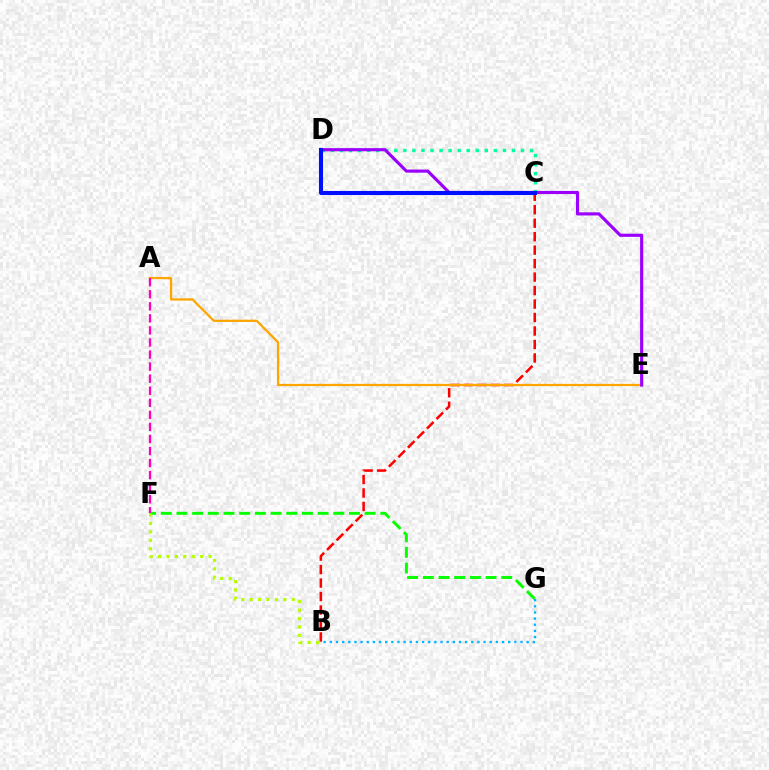{('C', 'D'): [{'color': '#00ff9d', 'line_style': 'dotted', 'thickness': 2.46}, {'color': '#0010ff', 'line_style': 'solid', 'thickness': 2.94}], ('B', 'C'): [{'color': '#ff0000', 'line_style': 'dashed', 'thickness': 1.83}], ('B', 'G'): [{'color': '#00b5ff', 'line_style': 'dotted', 'thickness': 1.67}], ('A', 'E'): [{'color': '#ffa500', 'line_style': 'solid', 'thickness': 1.62}], ('D', 'E'): [{'color': '#9b00ff', 'line_style': 'solid', 'thickness': 2.26}], ('F', 'G'): [{'color': '#08ff00', 'line_style': 'dashed', 'thickness': 2.13}], ('B', 'F'): [{'color': '#b3ff00', 'line_style': 'dotted', 'thickness': 2.29}], ('A', 'F'): [{'color': '#ff00bd', 'line_style': 'dashed', 'thickness': 1.64}]}